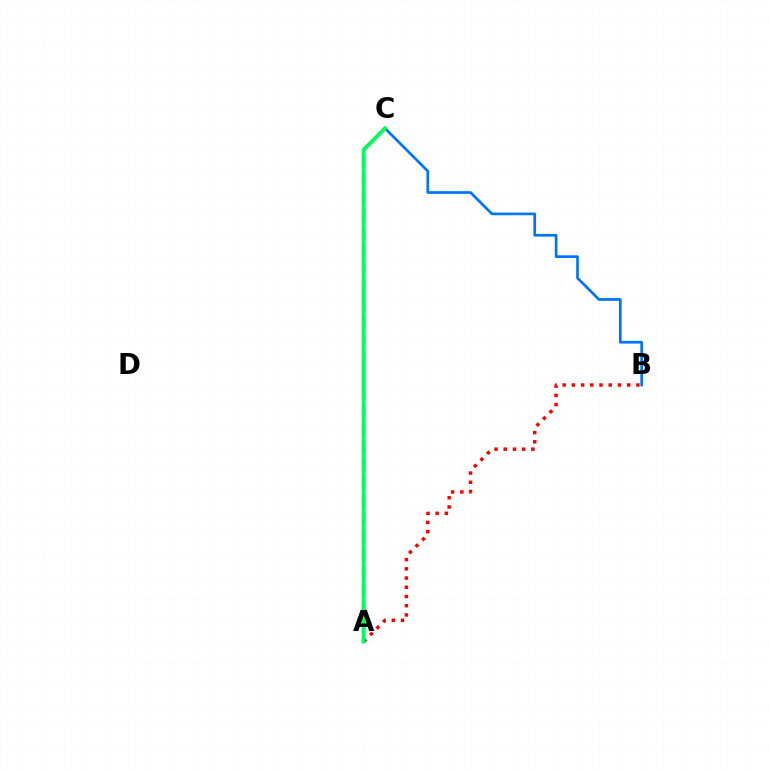{('A', 'C'): [{'color': '#b900ff', 'line_style': 'dashed', 'thickness': 2.43}, {'color': '#d1ff00', 'line_style': 'dashed', 'thickness': 2.53}, {'color': '#00ff5c', 'line_style': 'solid', 'thickness': 2.67}], ('A', 'B'): [{'color': '#ff0000', 'line_style': 'dotted', 'thickness': 2.5}], ('B', 'C'): [{'color': '#0074ff', 'line_style': 'solid', 'thickness': 1.94}]}